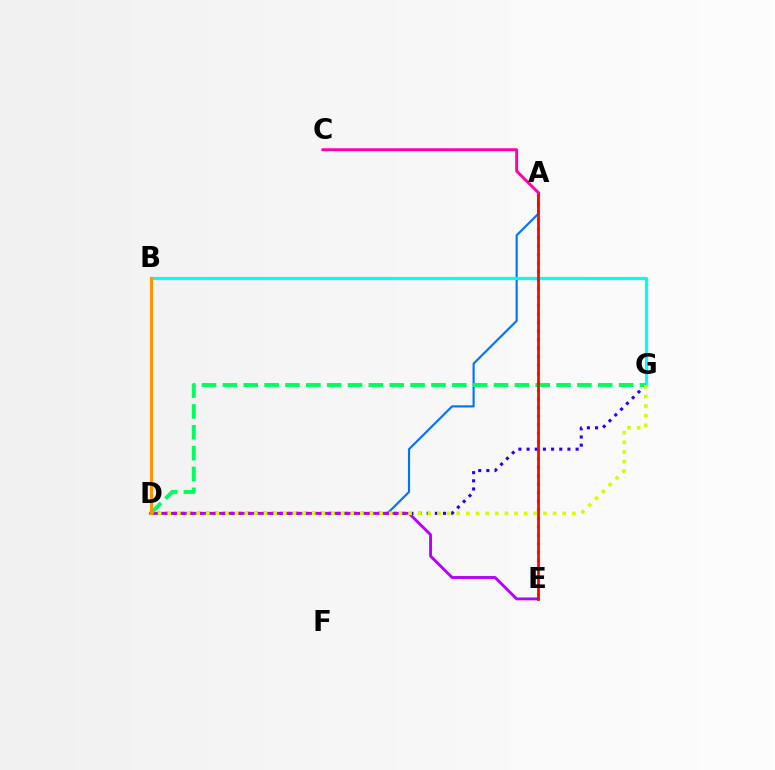{('A', 'E'): [{'color': '#3dff00', 'line_style': 'dotted', 'thickness': 2.31}, {'color': '#ff0000', 'line_style': 'solid', 'thickness': 1.95}], ('D', 'G'): [{'color': '#2500ff', 'line_style': 'dotted', 'thickness': 2.22}, {'color': '#00ff5c', 'line_style': 'dashed', 'thickness': 2.83}, {'color': '#d1ff00', 'line_style': 'dotted', 'thickness': 2.62}], ('A', 'D'): [{'color': '#0074ff', 'line_style': 'solid', 'thickness': 1.55}], ('D', 'E'): [{'color': '#b900ff', 'line_style': 'solid', 'thickness': 2.08}], ('B', 'G'): [{'color': '#00fff6', 'line_style': 'solid', 'thickness': 2.29}], ('A', 'C'): [{'color': '#ff00ac', 'line_style': 'solid', 'thickness': 2.11}], ('B', 'D'): [{'color': '#ff9400', 'line_style': 'solid', 'thickness': 2.24}]}